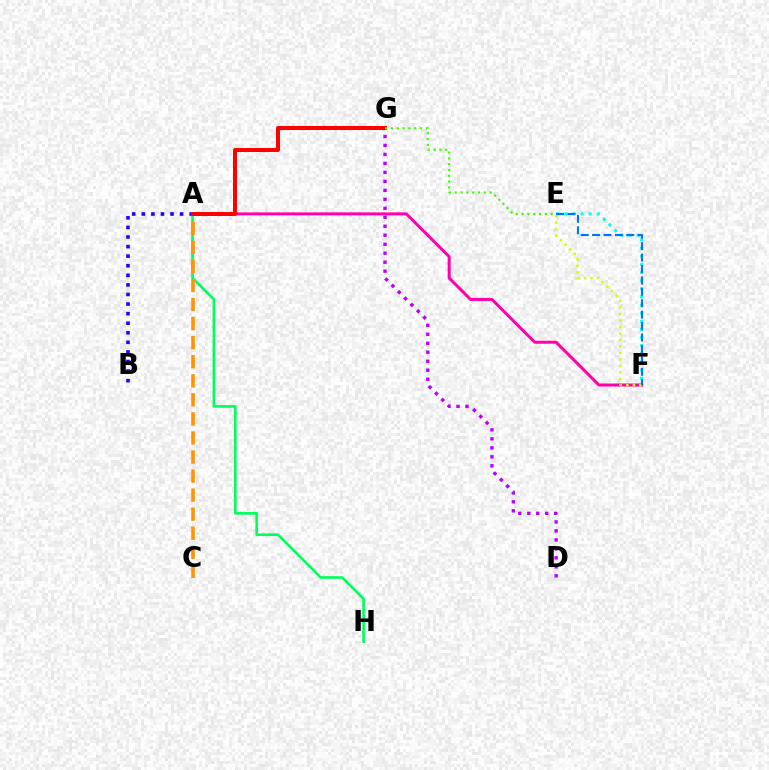{('D', 'G'): [{'color': '#b900ff', 'line_style': 'dotted', 'thickness': 2.44}], ('A', 'F'): [{'color': '#ff00ac', 'line_style': 'solid', 'thickness': 2.16}], ('A', 'H'): [{'color': '#00ff5c', 'line_style': 'solid', 'thickness': 1.9}], ('A', 'B'): [{'color': '#2500ff', 'line_style': 'dotted', 'thickness': 2.6}], ('E', 'F'): [{'color': '#00fff6', 'line_style': 'dotted', 'thickness': 2.21}, {'color': '#d1ff00', 'line_style': 'dotted', 'thickness': 1.77}, {'color': '#0074ff', 'line_style': 'dashed', 'thickness': 1.55}], ('A', 'C'): [{'color': '#ff9400', 'line_style': 'dashed', 'thickness': 2.59}], ('A', 'G'): [{'color': '#ff0000', 'line_style': 'solid', 'thickness': 2.86}], ('E', 'G'): [{'color': '#3dff00', 'line_style': 'dotted', 'thickness': 1.58}]}